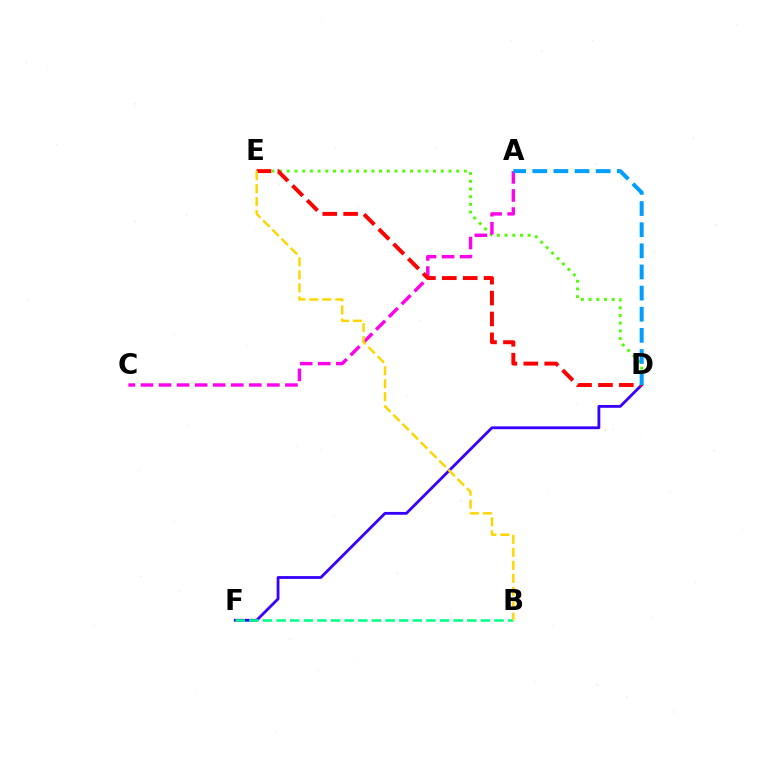{('D', 'E'): [{'color': '#4fff00', 'line_style': 'dotted', 'thickness': 2.09}, {'color': '#ff0000', 'line_style': 'dashed', 'thickness': 2.84}], ('D', 'F'): [{'color': '#3700ff', 'line_style': 'solid', 'thickness': 2.02}], ('A', 'C'): [{'color': '#ff00ed', 'line_style': 'dashed', 'thickness': 2.45}], ('B', 'F'): [{'color': '#00ff86', 'line_style': 'dashed', 'thickness': 1.85}], ('A', 'D'): [{'color': '#009eff', 'line_style': 'dashed', 'thickness': 2.87}], ('B', 'E'): [{'color': '#ffd500', 'line_style': 'dashed', 'thickness': 1.76}]}